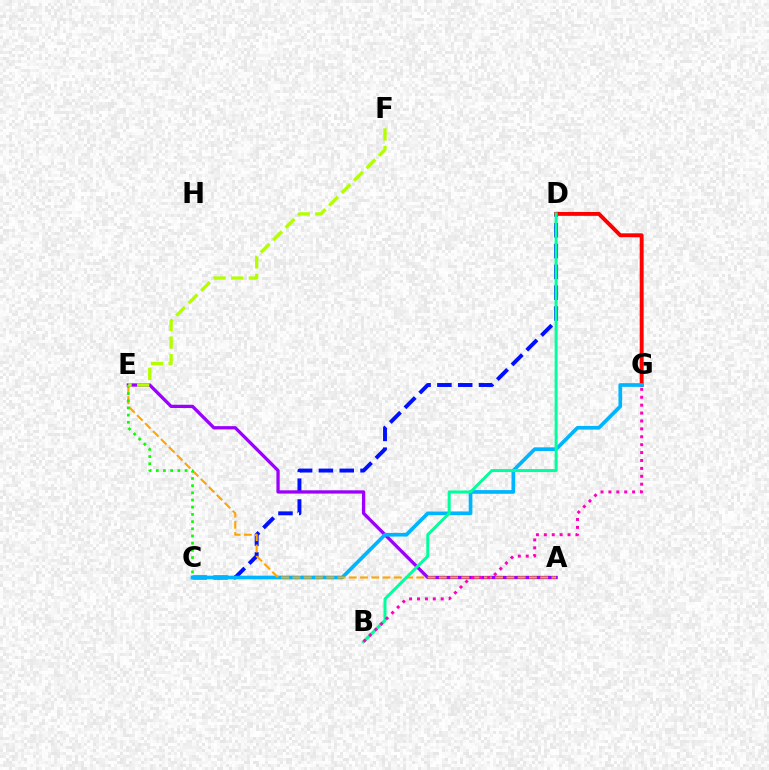{('C', 'D'): [{'color': '#0010ff', 'line_style': 'dashed', 'thickness': 2.83}], ('D', 'G'): [{'color': '#ff0000', 'line_style': 'solid', 'thickness': 2.82}], ('A', 'E'): [{'color': '#9b00ff', 'line_style': 'solid', 'thickness': 2.37}, {'color': '#ffa500', 'line_style': 'dashed', 'thickness': 1.53}], ('C', 'G'): [{'color': '#00b5ff', 'line_style': 'solid', 'thickness': 2.65}], ('C', 'E'): [{'color': '#08ff00', 'line_style': 'dotted', 'thickness': 1.95}], ('E', 'F'): [{'color': '#b3ff00', 'line_style': 'dashed', 'thickness': 2.39}], ('B', 'D'): [{'color': '#00ff9d', 'line_style': 'solid', 'thickness': 2.16}], ('B', 'G'): [{'color': '#ff00bd', 'line_style': 'dotted', 'thickness': 2.15}]}